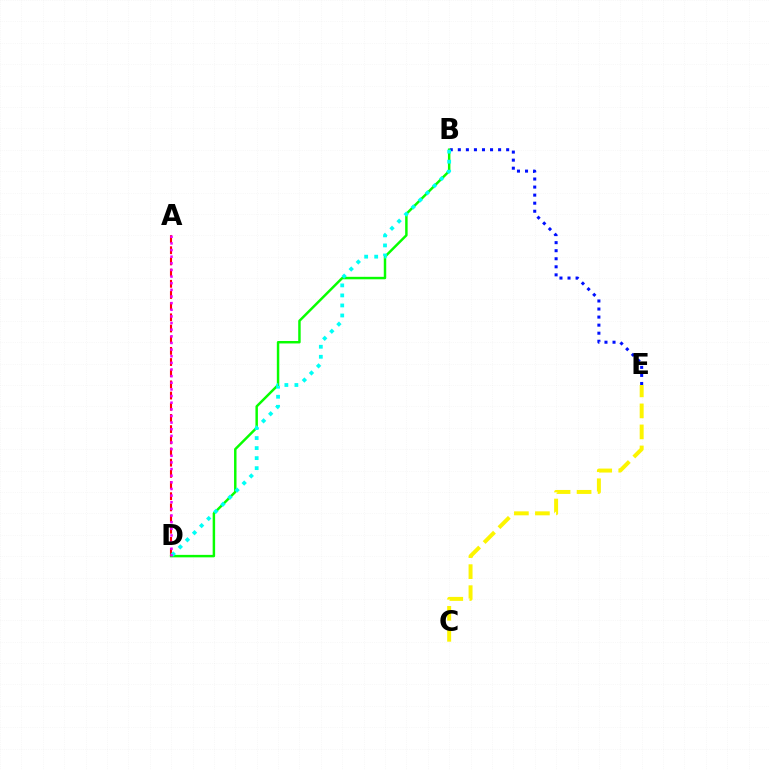{('B', 'E'): [{'color': '#0010ff', 'line_style': 'dotted', 'thickness': 2.19}], ('C', 'E'): [{'color': '#fcf500', 'line_style': 'dashed', 'thickness': 2.86}], ('B', 'D'): [{'color': '#08ff00', 'line_style': 'solid', 'thickness': 1.77}, {'color': '#00fff6', 'line_style': 'dotted', 'thickness': 2.73}], ('A', 'D'): [{'color': '#ff0000', 'line_style': 'dashed', 'thickness': 1.52}, {'color': '#ee00ff', 'line_style': 'dotted', 'thickness': 1.8}]}